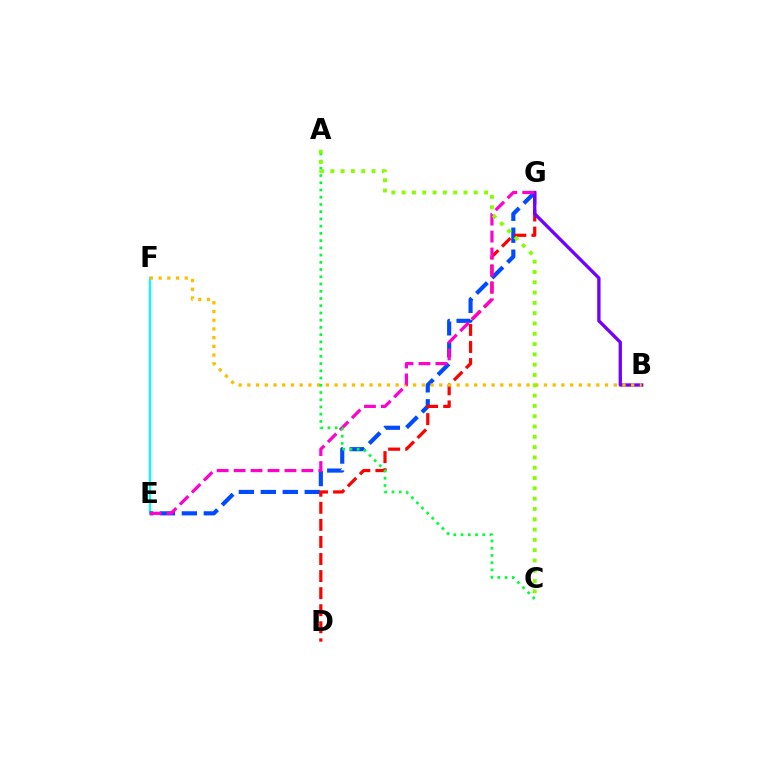{('E', 'F'): [{'color': '#00fff6', 'line_style': 'solid', 'thickness': 1.62}], ('E', 'G'): [{'color': '#004bff', 'line_style': 'dashed', 'thickness': 2.98}, {'color': '#ff00cf', 'line_style': 'dashed', 'thickness': 2.3}], ('D', 'G'): [{'color': '#ff0000', 'line_style': 'dashed', 'thickness': 2.32}], ('B', 'G'): [{'color': '#7200ff', 'line_style': 'solid', 'thickness': 2.39}], ('B', 'F'): [{'color': '#ffbd00', 'line_style': 'dotted', 'thickness': 2.37}], ('A', 'C'): [{'color': '#00ff39', 'line_style': 'dotted', 'thickness': 1.96}, {'color': '#84ff00', 'line_style': 'dotted', 'thickness': 2.8}]}